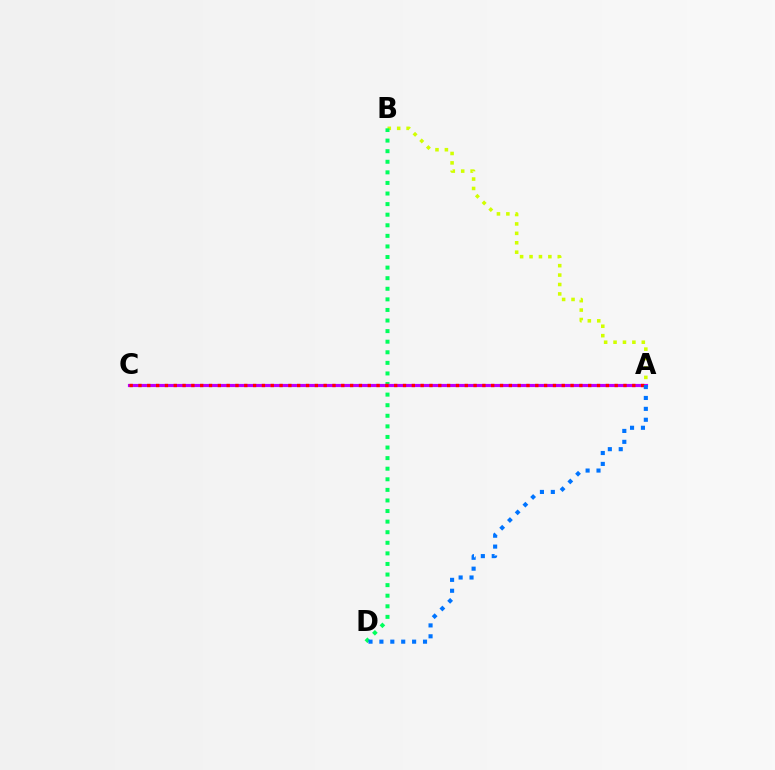{('A', 'B'): [{'color': '#d1ff00', 'line_style': 'dotted', 'thickness': 2.56}], ('B', 'D'): [{'color': '#00ff5c', 'line_style': 'dotted', 'thickness': 2.88}], ('A', 'C'): [{'color': '#b900ff', 'line_style': 'solid', 'thickness': 2.27}, {'color': '#ff0000', 'line_style': 'dotted', 'thickness': 2.4}], ('A', 'D'): [{'color': '#0074ff', 'line_style': 'dotted', 'thickness': 2.96}]}